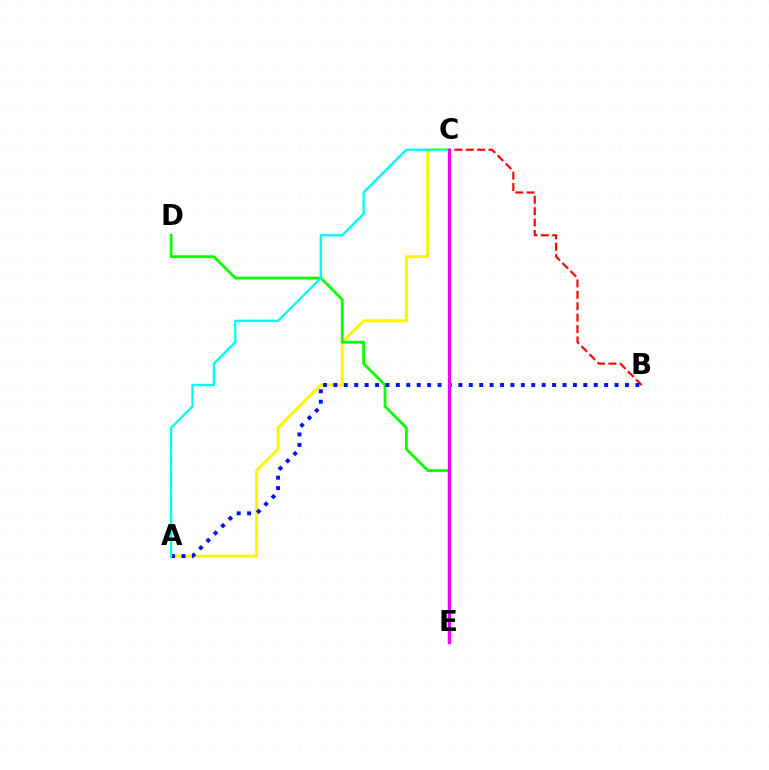{('A', 'C'): [{'color': '#fcf500', 'line_style': 'solid', 'thickness': 2.15}, {'color': '#00fff6', 'line_style': 'solid', 'thickness': 1.71}], ('D', 'E'): [{'color': '#08ff00', 'line_style': 'solid', 'thickness': 2.0}], ('B', 'C'): [{'color': '#ff0000', 'line_style': 'dashed', 'thickness': 1.55}], ('A', 'B'): [{'color': '#0010ff', 'line_style': 'dotted', 'thickness': 2.83}], ('C', 'E'): [{'color': '#ee00ff', 'line_style': 'solid', 'thickness': 2.37}]}